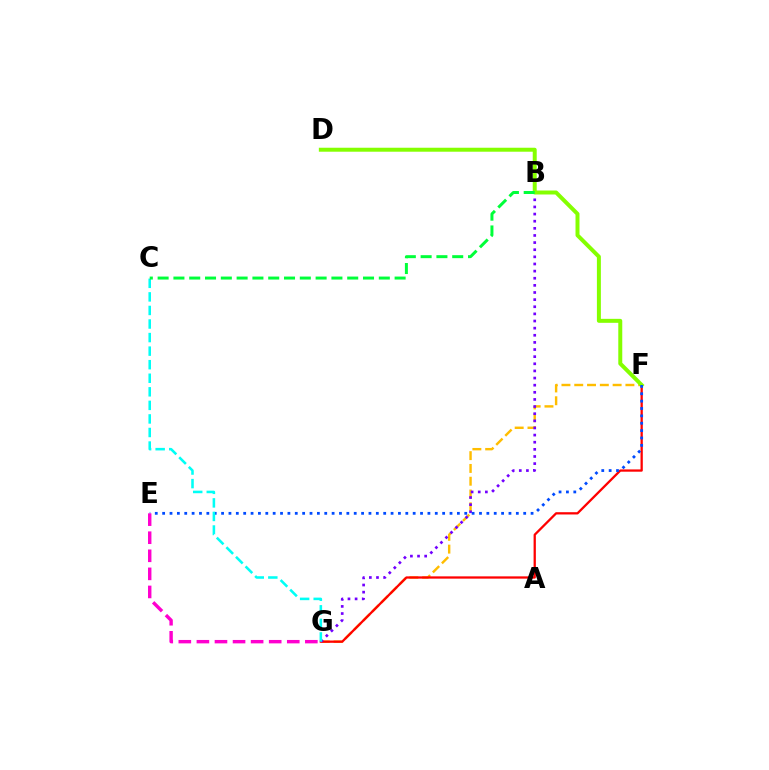{('F', 'G'): [{'color': '#ffbd00', 'line_style': 'dashed', 'thickness': 1.74}, {'color': '#ff0000', 'line_style': 'solid', 'thickness': 1.64}], ('B', 'G'): [{'color': '#7200ff', 'line_style': 'dotted', 'thickness': 1.94}], ('D', 'F'): [{'color': '#84ff00', 'line_style': 'solid', 'thickness': 2.86}], ('E', 'F'): [{'color': '#004bff', 'line_style': 'dotted', 'thickness': 2.0}], ('E', 'G'): [{'color': '#ff00cf', 'line_style': 'dashed', 'thickness': 2.46}], ('C', 'G'): [{'color': '#00fff6', 'line_style': 'dashed', 'thickness': 1.84}], ('B', 'C'): [{'color': '#00ff39', 'line_style': 'dashed', 'thickness': 2.15}]}